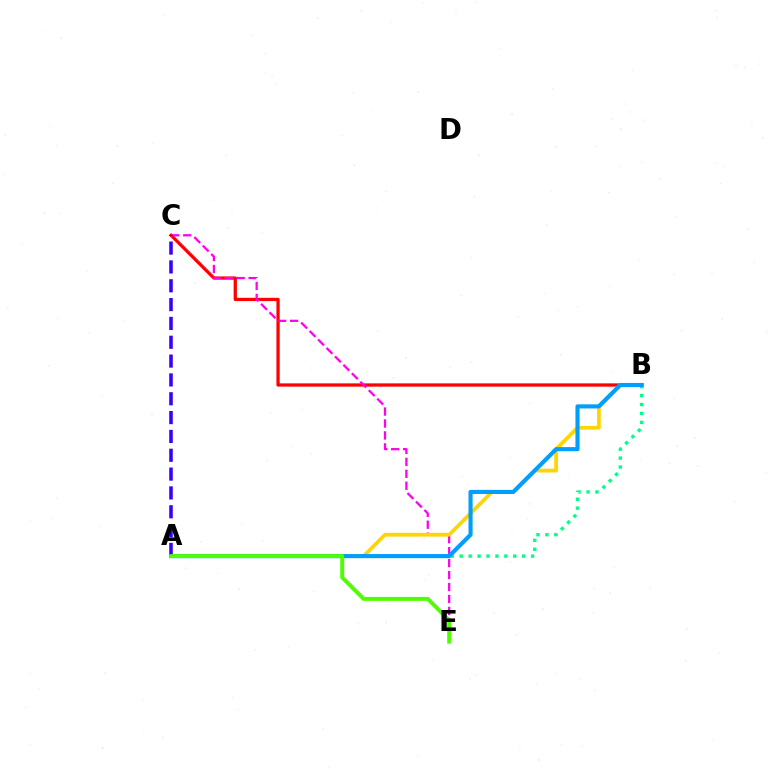{('A', 'B'): [{'color': '#00ff86', 'line_style': 'dotted', 'thickness': 2.42}, {'color': '#ffd500', 'line_style': 'solid', 'thickness': 2.7}, {'color': '#009eff', 'line_style': 'solid', 'thickness': 2.96}], ('B', 'C'): [{'color': '#ff0000', 'line_style': 'solid', 'thickness': 2.34}], ('C', 'E'): [{'color': '#ff00ed', 'line_style': 'dashed', 'thickness': 1.62}], ('A', 'C'): [{'color': '#3700ff', 'line_style': 'dashed', 'thickness': 2.56}], ('A', 'E'): [{'color': '#4fff00', 'line_style': 'solid', 'thickness': 2.84}]}